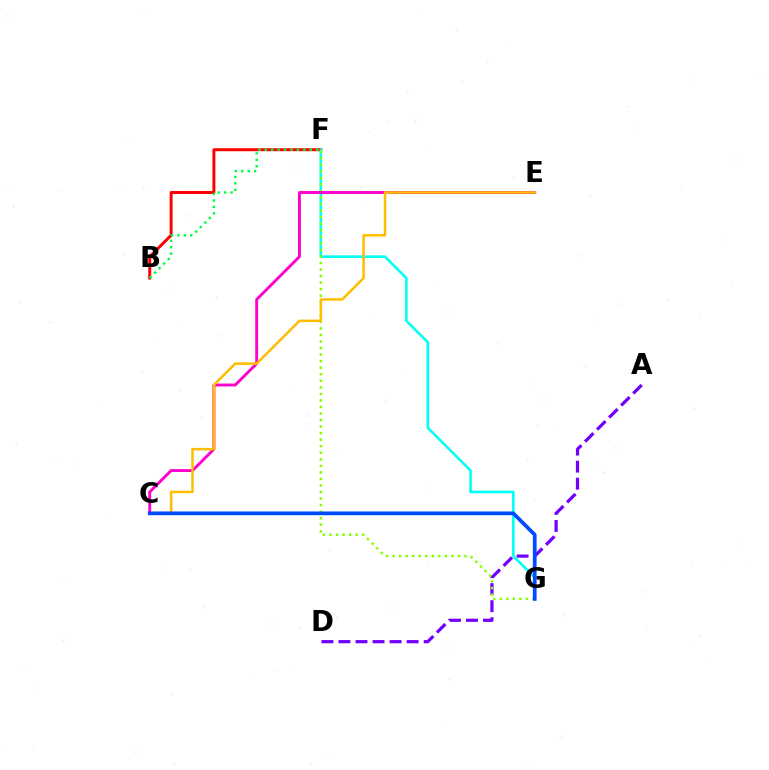{('B', 'F'): [{'color': '#ff0000', 'line_style': 'solid', 'thickness': 2.14}, {'color': '#00ff39', 'line_style': 'dotted', 'thickness': 1.74}], ('A', 'D'): [{'color': '#7200ff', 'line_style': 'dashed', 'thickness': 2.32}], ('F', 'G'): [{'color': '#00fff6', 'line_style': 'solid', 'thickness': 1.86}, {'color': '#84ff00', 'line_style': 'dotted', 'thickness': 1.78}], ('C', 'E'): [{'color': '#ff00cf', 'line_style': 'solid', 'thickness': 2.09}, {'color': '#ffbd00', 'line_style': 'solid', 'thickness': 1.8}], ('C', 'G'): [{'color': '#004bff', 'line_style': 'solid', 'thickness': 2.7}]}